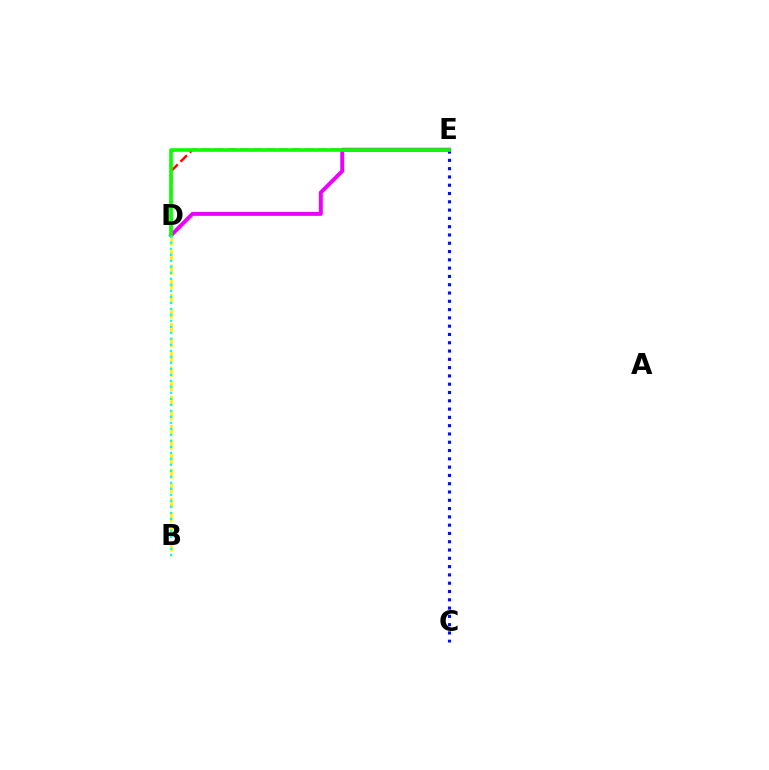{('D', 'E'): [{'color': '#ff0000', 'line_style': 'dashed', 'thickness': 1.75}, {'color': '#ee00ff', 'line_style': 'solid', 'thickness': 2.83}, {'color': '#08ff00', 'line_style': 'solid', 'thickness': 2.61}], ('B', 'D'): [{'color': '#fcf500', 'line_style': 'dashed', 'thickness': 1.98}, {'color': '#00fff6', 'line_style': 'dotted', 'thickness': 1.63}], ('C', 'E'): [{'color': '#0010ff', 'line_style': 'dotted', 'thickness': 2.25}]}